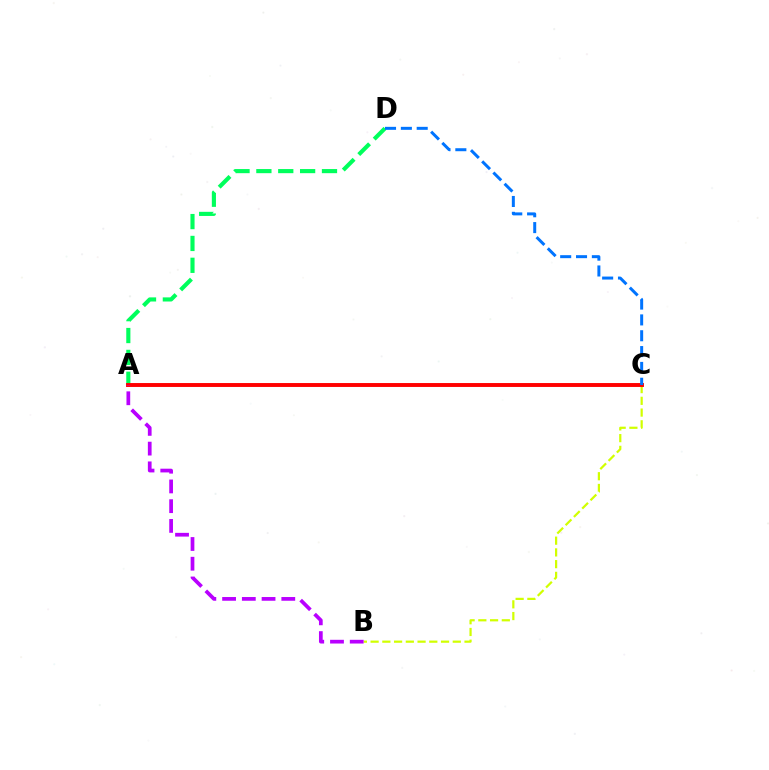{('B', 'C'): [{'color': '#d1ff00', 'line_style': 'dashed', 'thickness': 1.59}], ('A', 'D'): [{'color': '#00ff5c', 'line_style': 'dashed', 'thickness': 2.97}], ('A', 'C'): [{'color': '#ff0000', 'line_style': 'solid', 'thickness': 2.81}], ('C', 'D'): [{'color': '#0074ff', 'line_style': 'dashed', 'thickness': 2.15}], ('A', 'B'): [{'color': '#b900ff', 'line_style': 'dashed', 'thickness': 2.68}]}